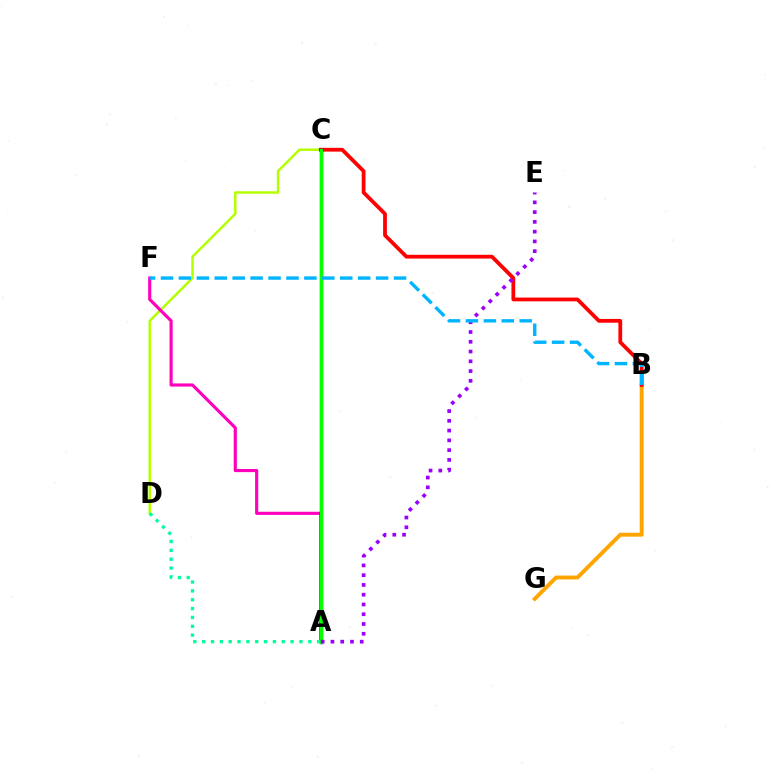{('C', 'D'): [{'color': '#b3ff00', 'line_style': 'solid', 'thickness': 1.79}], ('B', 'G'): [{'color': '#ffa500', 'line_style': 'solid', 'thickness': 2.81}], ('A', 'F'): [{'color': '#ff00bd', 'line_style': 'solid', 'thickness': 2.26}], ('B', 'C'): [{'color': '#ff0000', 'line_style': 'solid', 'thickness': 2.72}], ('A', 'C'): [{'color': '#0010ff', 'line_style': 'solid', 'thickness': 2.42}, {'color': '#08ff00', 'line_style': 'solid', 'thickness': 2.18}], ('A', 'D'): [{'color': '#00ff9d', 'line_style': 'dotted', 'thickness': 2.4}], ('A', 'E'): [{'color': '#9b00ff', 'line_style': 'dotted', 'thickness': 2.65}], ('B', 'F'): [{'color': '#00b5ff', 'line_style': 'dashed', 'thickness': 2.44}]}